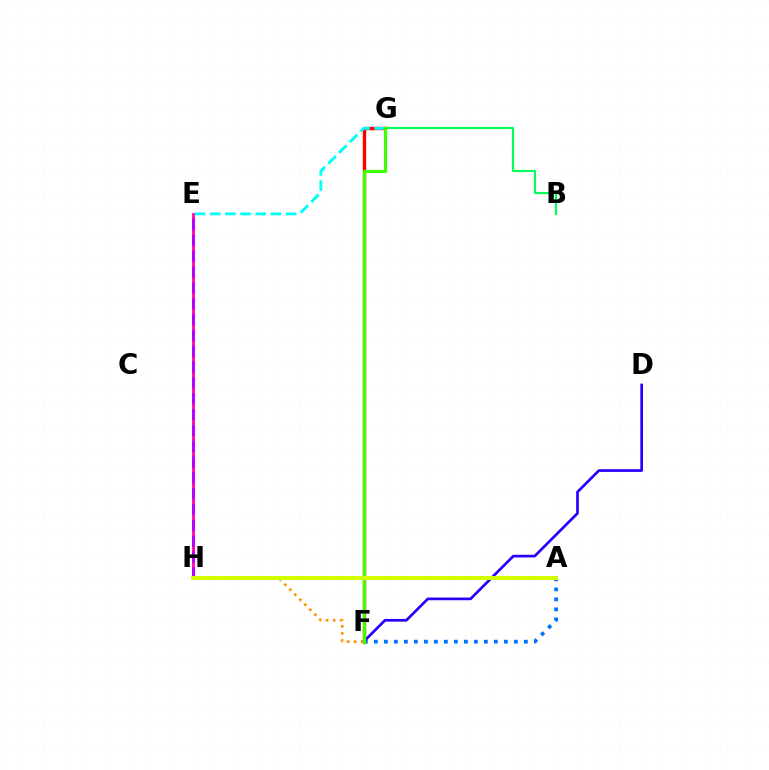{('B', 'G'): [{'color': '#00ff5c', 'line_style': 'solid', 'thickness': 1.56}], ('A', 'F'): [{'color': '#0074ff', 'line_style': 'dotted', 'thickness': 2.72}], ('D', 'F'): [{'color': '#2500ff', 'line_style': 'solid', 'thickness': 1.94}], ('F', 'H'): [{'color': '#ff9400', 'line_style': 'dotted', 'thickness': 1.92}], ('F', 'G'): [{'color': '#ff0000', 'line_style': 'solid', 'thickness': 2.43}, {'color': '#3dff00', 'line_style': 'solid', 'thickness': 2.27}], ('E', 'H'): [{'color': '#ff00ac', 'line_style': 'solid', 'thickness': 2.01}, {'color': '#b900ff', 'line_style': 'dashed', 'thickness': 2.15}], ('E', 'G'): [{'color': '#00fff6', 'line_style': 'dashed', 'thickness': 2.06}], ('A', 'H'): [{'color': '#d1ff00', 'line_style': 'solid', 'thickness': 2.87}]}